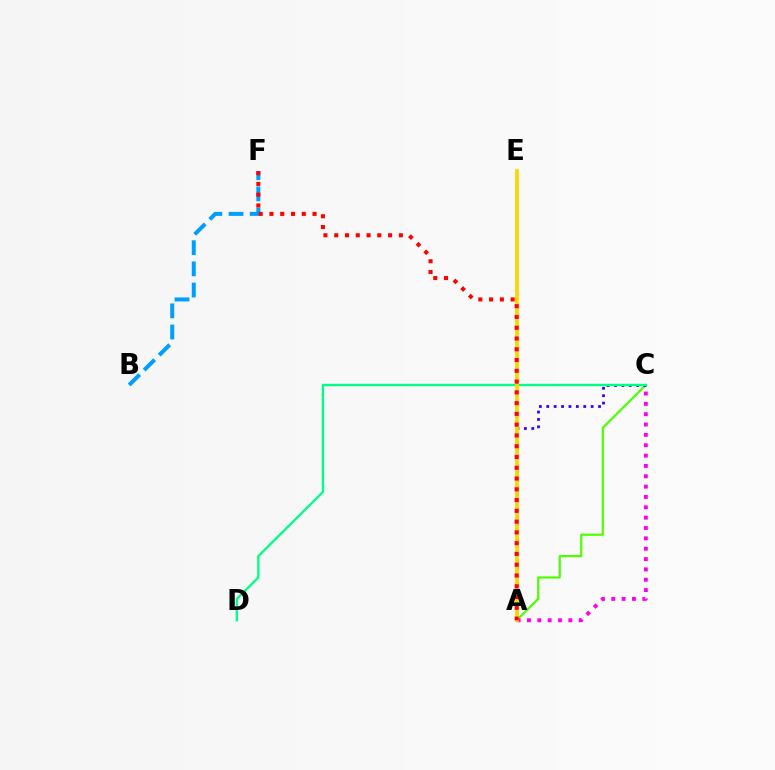{('B', 'F'): [{'color': '#009eff', 'line_style': 'dashed', 'thickness': 2.88}], ('A', 'C'): [{'color': '#4fff00', 'line_style': 'solid', 'thickness': 1.58}, {'color': '#ff00ed', 'line_style': 'dotted', 'thickness': 2.81}, {'color': '#3700ff', 'line_style': 'dotted', 'thickness': 2.01}], ('C', 'D'): [{'color': '#00ff86', 'line_style': 'solid', 'thickness': 1.67}], ('A', 'E'): [{'color': '#ffd500', 'line_style': 'solid', 'thickness': 2.73}], ('A', 'F'): [{'color': '#ff0000', 'line_style': 'dotted', 'thickness': 2.93}]}